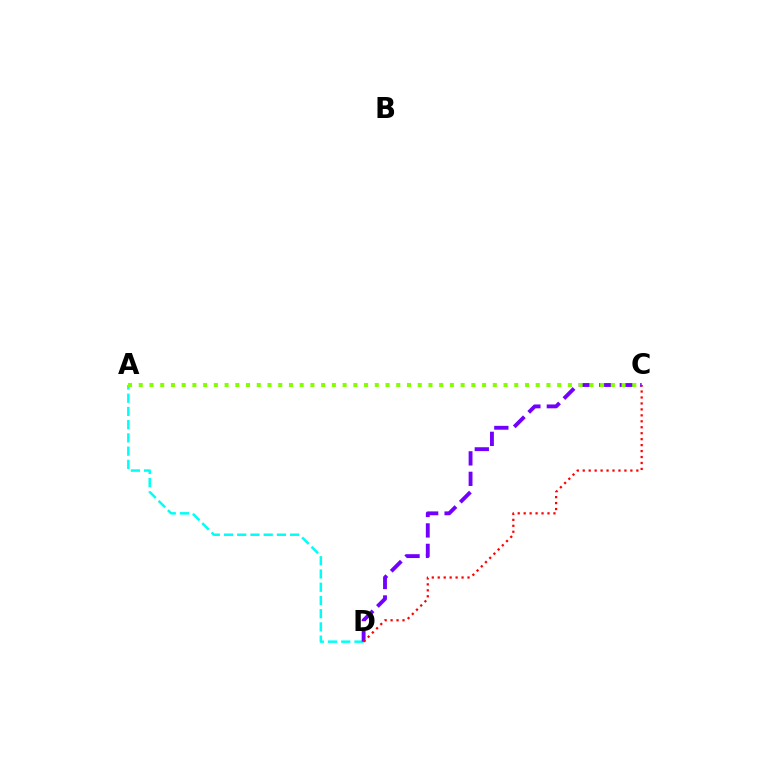{('A', 'D'): [{'color': '#00fff6', 'line_style': 'dashed', 'thickness': 1.8}], ('C', 'D'): [{'color': '#7200ff', 'line_style': 'dashed', 'thickness': 2.78}, {'color': '#ff0000', 'line_style': 'dotted', 'thickness': 1.62}], ('A', 'C'): [{'color': '#84ff00', 'line_style': 'dotted', 'thickness': 2.91}]}